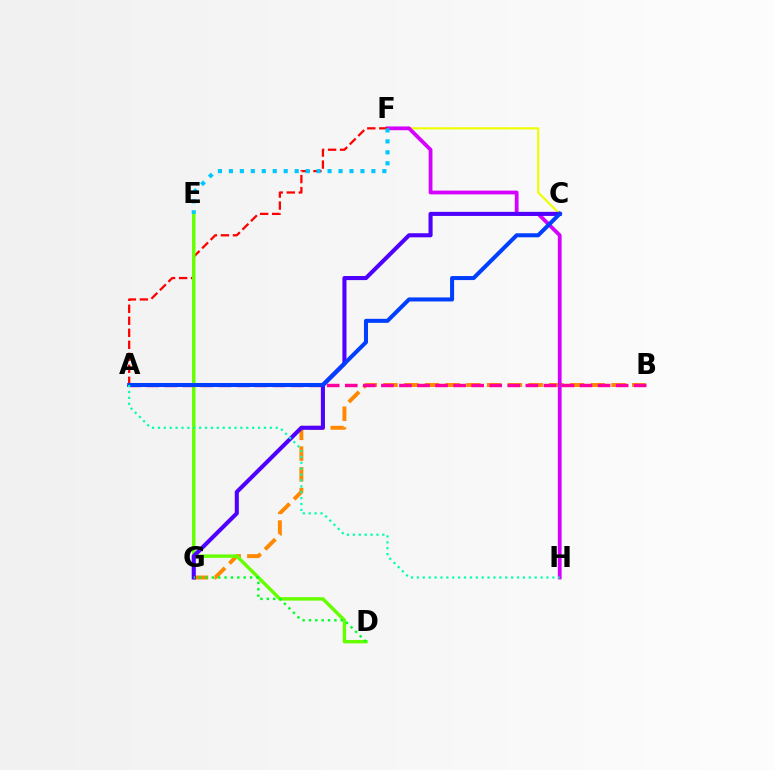{('C', 'F'): [{'color': '#eeff00', 'line_style': 'solid', 'thickness': 1.56}], ('B', 'G'): [{'color': '#ff8800', 'line_style': 'dashed', 'thickness': 2.82}], ('F', 'H'): [{'color': '#d600ff', 'line_style': 'solid', 'thickness': 2.72}], ('A', 'F'): [{'color': '#ff0000', 'line_style': 'dashed', 'thickness': 1.63}], ('D', 'E'): [{'color': '#66ff00', 'line_style': 'solid', 'thickness': 2.47}], ('C', 'G'): [{'color': '#4f00ff', 'line_style': 'solid', 'thickness': 2.94}], ('D', 'G'): [{'color': '#00ff27', 'line_style': 'dotted', 'thickness': 1.73}], ('A', 'B'): [{'color': '#ff00a0', 'line_style': 'dashed', 'thickness': 2.45}], ('A', 'C'): [{'color': '#003fff', 'line_style': 'solid', 'thickness': 2.9}], ('E', 'F'): [{'color': '#00c7ff', 'line_style': 'dotted', 'thickness': 2.98}], ('A', 'H'): [{'color': '#00ffaf', 'line_style': 'dotted', 'thickness': 1.6}]}